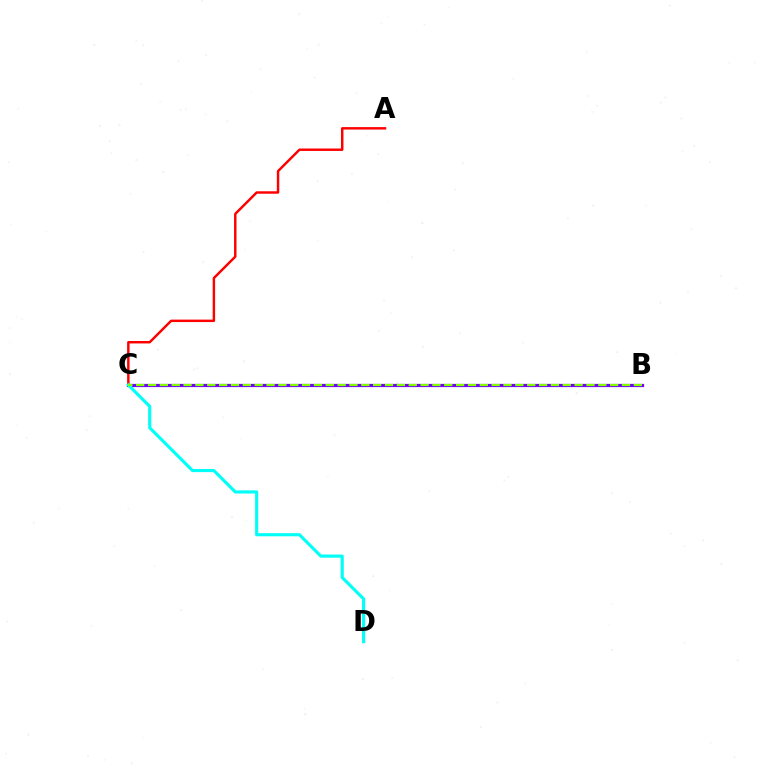{('B', 'C'): [{'color': '#7200ff', 'line_style': 'solid', 'thickness': 2.31}, {'color': '#84ff00', 'line_style': 'dashed', 'thickness': 1.61}], ('A', 'C'): [{'color': '#ff0000', 'line_style': 'solid', 'thickness': 1.76}], ('C', 'D'): [{'color': '#00fff6', 'line_style': 'solid', 'thickness': 2.26}]}